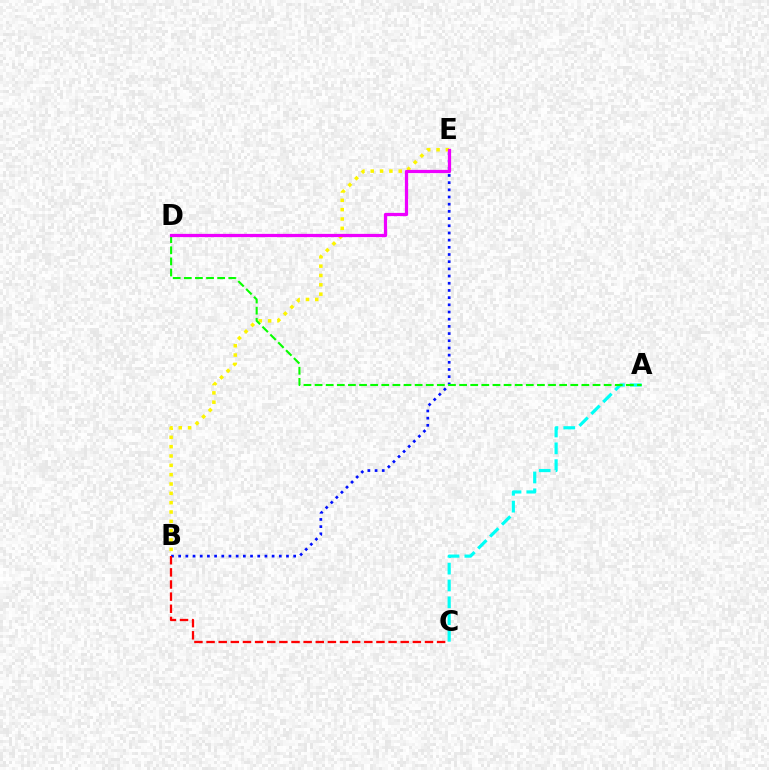{('A', 'C'): [{'color': '#00fff6', 'line_style': 'dashed', 'thickness': 2.29}], ('B', 'E'): [{'color': '#fcf500', 'line_style': 'dotted', 'thickness': 2.54}, {'color': '#0010ff', 'line_style': 'dotted', 'thickness': 1.95}], ('A', 'D'): [{'color': '#08ff00', 'line_style': 'dashed', 'thickness': 1.51}], ('B', 'C'): [{'color': '#ff0000', 'line_style': 'dashed', 'thickness': 1.65}], ('D', 'E'): [{'color': '#ee00ff', 'line_style': 'solid', 'thickness': 2.33}]}